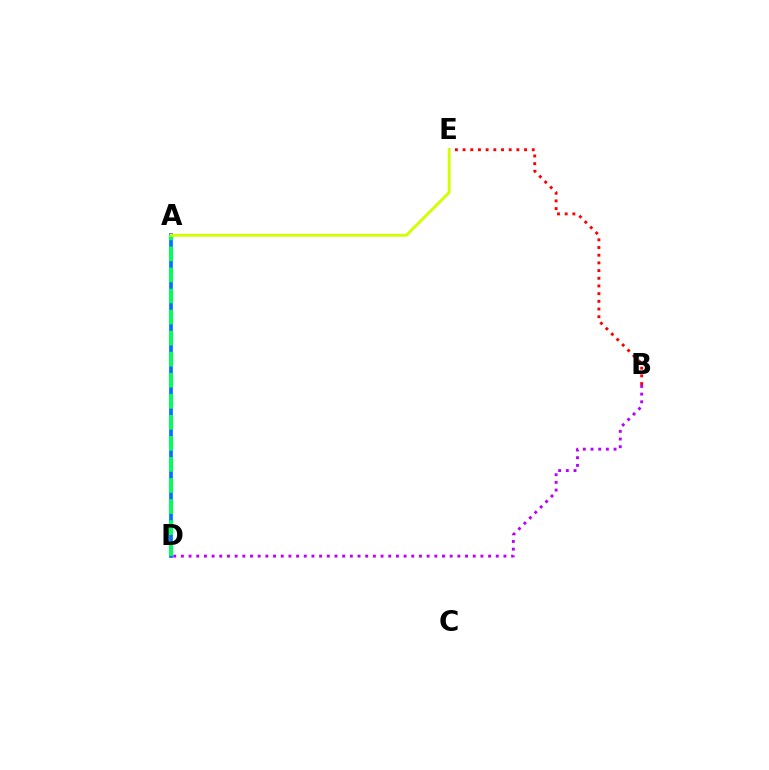{('B', 'D'): [{'color': '#b900ff', 'line_style': 'dotted', 'thickness': 2.09}], ('B', 'E'): [{'color': '#ff0000', 'line_style': 'dotted', 'thickness': 2.09}], ('A', 'D'): [{'color': '#0074ff', 'line_style': 'solid', 'thickness': 2.69}, {'color': '#00ff5c', 'line_style': 'dashed', 'thickness': 2.86}], ('A', 'E'): [{'color': '#d1ff00', 'line_style': 'solid', 'thickness': 2.06}]}